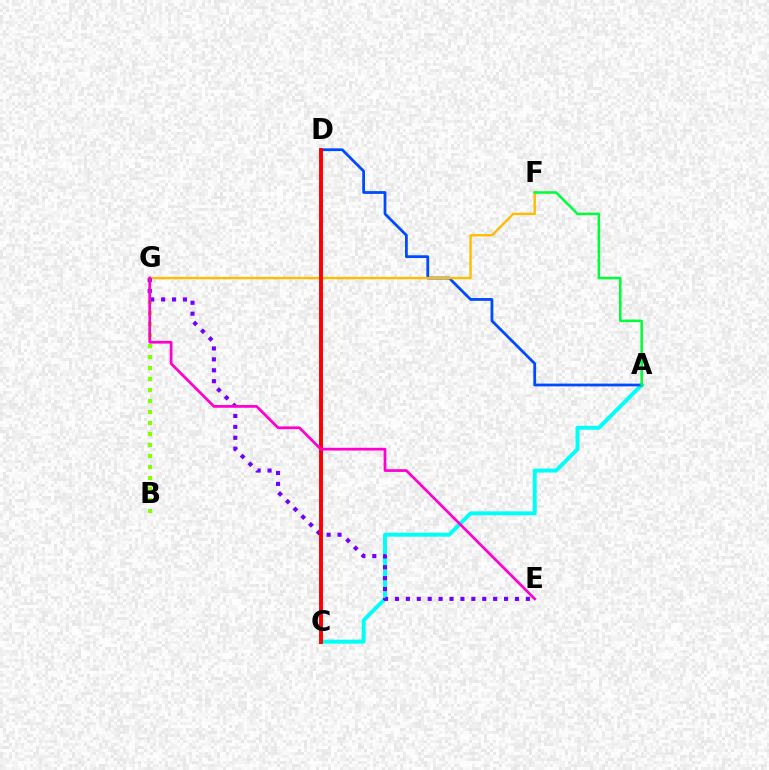{('B', 'G'): [{'color': '#84ff00', 'line_style': 'dotted', 'thickness': 2.99}], ('A', 'C'): [{'color': '#00fff6', 'line_style': 'solid', 'thickness': 2.85}], ('A', 'D'): [{'color': '#004bff', 'line_style': 'solid', 'thickness': 2.0}], ('F', 'G'): [{'color': '#ffbd00', 'line_style': 'solid', 'thickness': 1.71}], ('E', 'G'): [{'color': '#7200ff', 'line_style': 'dotted', 'thickness': 2.96}, {'color': '#ff00cf', 'line_style': 'solid', 'thickness': 1.97}], ('A', 'F'): [{'color': '#00ff39', 'line_style': 'solid', 'thickness': 1.82}], ('C', 'D'): [{'color': '#ff0000', 'line_style': 'solid', 'thickness': 2.82}]}